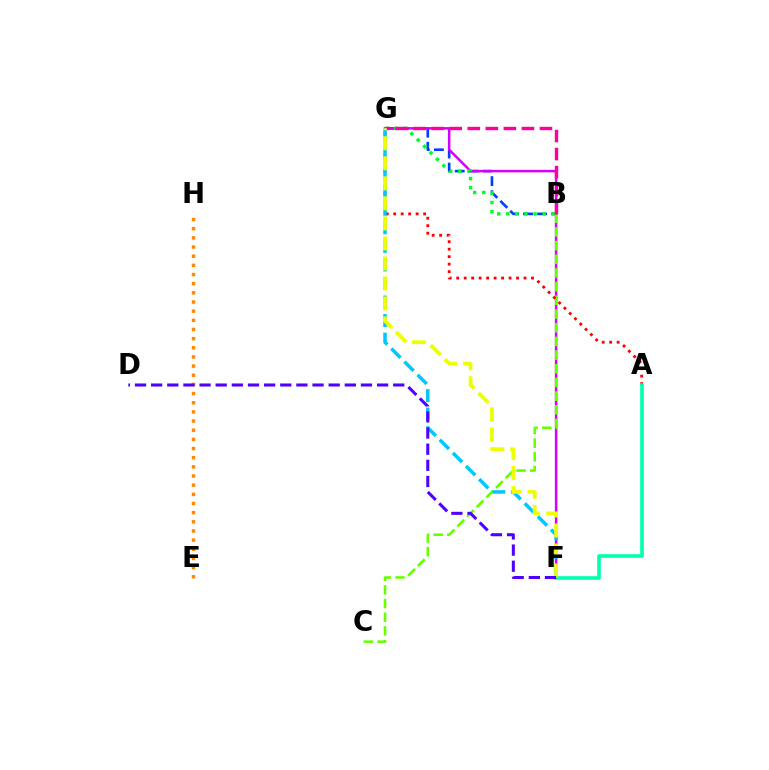{('E', 'H'): [{'color': '#ff8800', 'line_style': 'dotted', 'thickness': 2.49}], ('B', 'G'): [{'color': '#003fff', 'line_style': 'dashed', 'thickness': 1.91}, {'color': '#00ff27', 'line_style': 'dotted', 'thickness': 2.47}, {'color': '#ff00a0', 'line_style': 'dashed', 'thickness': 2.45}], ('F', 'G'): [{'color': '#d600ff', 'line_style': 'solid', 'thickness': 1.8}, {'color': '#00c7ff', 'line_style': 'dashed', 'thickness': 2.52}, {'color': '#eeff00', 'line_style': 'dashed', 'thickness': 2.72}], ('B', 'C'): [{'color': '#66ff00', 'line_style': 'dashed', 'thickness': 1.86}], ('A', 'G'): [{'color': '#ff0000', 'line_style': 'dotted', 'thickness': 2.03}], ('A', 'F'): [{'color': '#00ffaf', 'line_style': 'solid', 'thickness': 2.61}], ('D', 'F'): [{'color': '#4f00ff', 'line_style': 'dashed', 'thickness': 2.19}]}